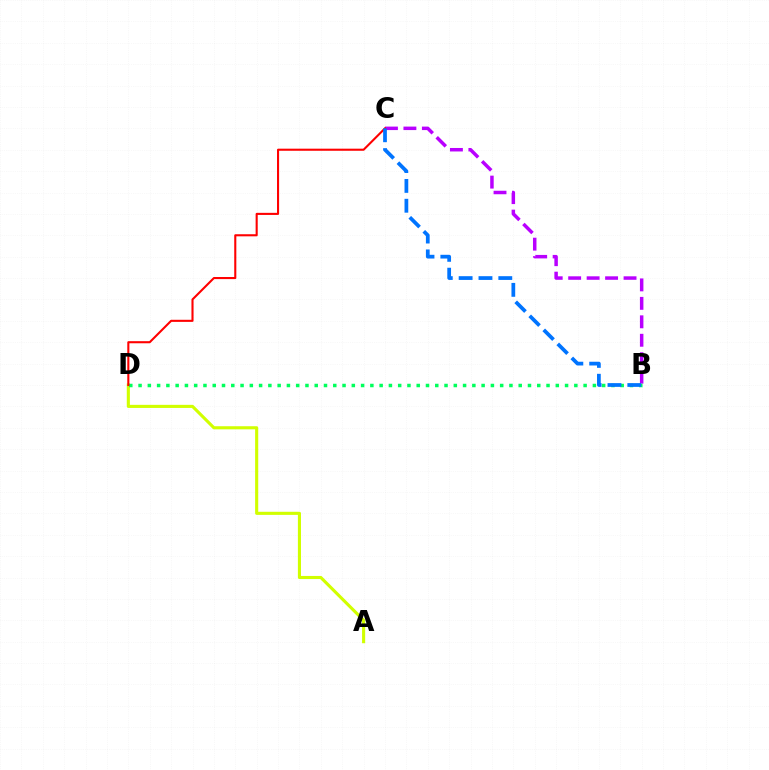{('B', 'C'): [{'color': '#b900ff', 'line_style': 'dashed', 'thickness': 2.51}, {'color': '#0074ff', 'line_style': 'dashed', 'thickness': 2.69}], ('A', 'D'): [{'color': '#d1ff00', 'line_style': 'solid', 'thickness': 2.24}], ('B', 'D'): [{'color': '#00ff5c', 'line_style': 'dotted', 'thickness': 2.52}], ('C', 'D'): [{'color': '#ff0000', 'line_style': 'solid', 'thickness': 1.51}]}